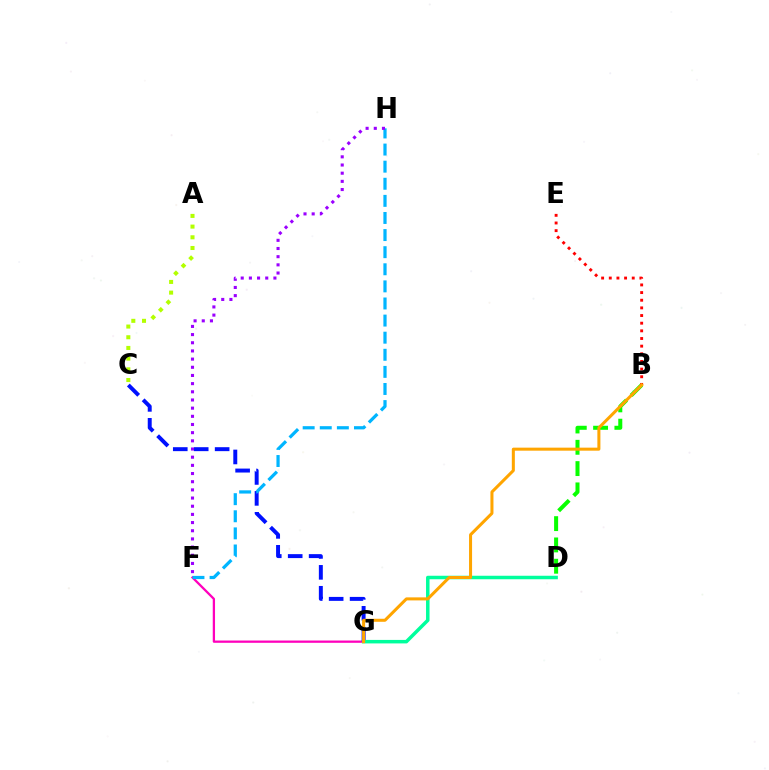{('F', 'G'): [{'color': '#ff00bd', 'line_style': 'solid', 'thickness': 1.64}], ('B', 'D'): [{'color': '#08ff00', 'line_style': 'dashed', 'thickness': 2.89}], ('C', 'G'): [{'color': '#0010ff', 'line_style': 'dashed', 'thickness': 2.84}], ('F', 'H'): [{'color': '#00b5ff', 'line_style': 'dashed', 'thickness': 2.32}, {'color': '#9b00ff', 'line_style': 'dotted', 'thickness': 2.22}], ('D', 'G'): [{'color': '#00ff9d', 'line_style': 'solid', 'thickness': 2.52}], ('A', 'C'): [{'color': '#b3ff00', 'line_style': 'dotted', 'thickness': 2.91}], ('B', 'E'): [{'color': '#ff0000', 'line_style': 'dotted', 'thickness': 2.08}], ('B', 'G'): [{'color': '#ffa500', 'line_style': 'solid', 'thickness': 2.18}]}